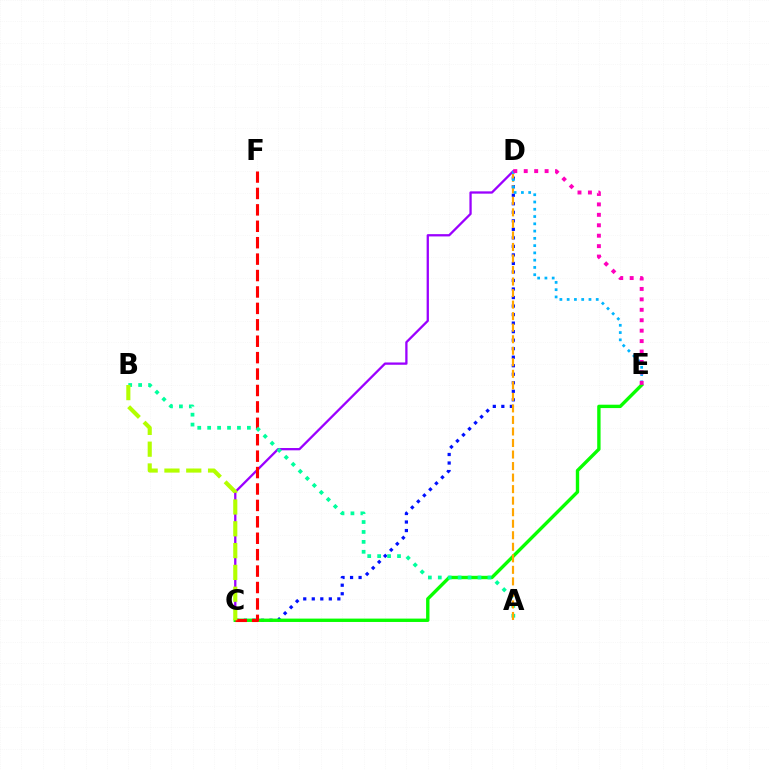{('C', 'D'): [{'color': '#0010ff', 'line_style': 'dotted', 'thickness': 2.32}, {'color': '#9b00ff', 'line_style': 'solid', 'thickness': 1.65}], ('C', 'E'): [{'color': '#08ff00', 'line_style': 'solid', 'thickness': 2.43}], ('C', 'F'): [{'color': '#ff0000', 'line_style': 'dashed', 'thickness': 2.23}], ('A', 'B'): [{'color': '#00ff9d', 'line_style': 'dotted', 'thickness': 2.7}], ('A', 'D'): [{'color': '#ffa500', 'line_style': 'dashed', 'thickness': 1.57}], ('B', 'C'): [{'color': '#b3ff00', 'line_style': 'dashed', 'thickness': 2.96}], ('D', 'E'): [{'color': '#00b5ff', 'line_style': 'dotted', 'thickness': 1.98}, {'color': '#ff00bd', 'line_style': 'dotted', 'thickness': 2.84}]}